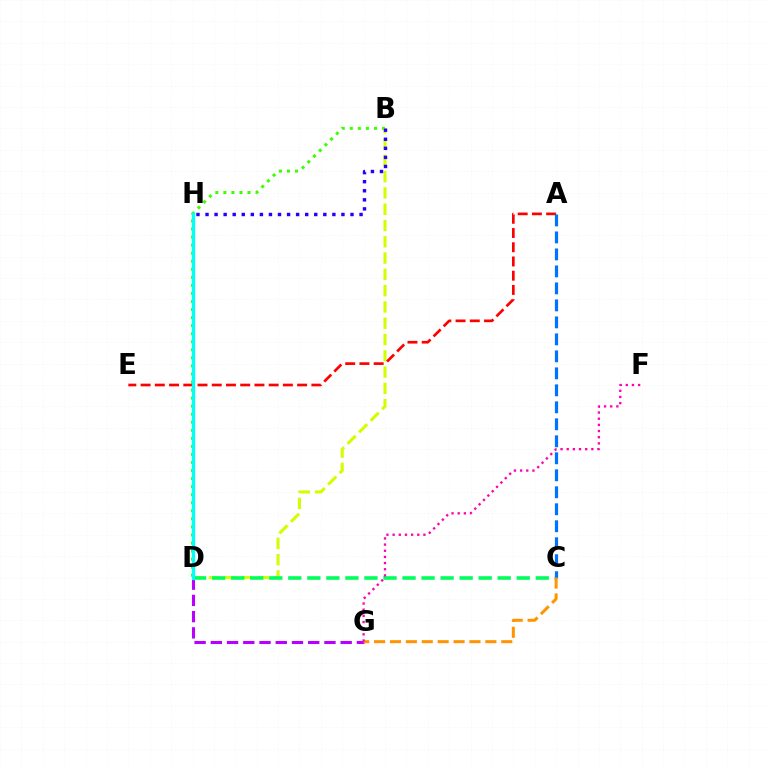{('B', 'D'): [{'color': '#3dff00', 'line_style': 'dotted', 'thickness': 2.19}, {'color': '#d1ff00', 'line_style': 'dashed', 'thickness': 2.21}], ('A', 'E'): [{'color': '#ff0000', 'line_style': 'dashed', 'thickness': 1.93}], ('C', 'D'): [{'color': '#00ff5c', 'line_style': 'dashed', 'thickness': 2.59}], ('A', 'C'): [{'color': '#0074ff', 'line_style': 'dashed', 'thickness': 2.31}], ('D', 'G'): [{'color': '#b900ff', 'line_style': 'dashed', 'thickness': 2.21}], ('D', 'H'): [{'color': '#00fff6', 'line_style': 'solid', 'thickness': 2.36}], ('C', 'G'): [{'color': '#ff9400', 'line_style': 'dashed', 'thickness': 2.16}], ('B', 'H'): [{'color': '#2500ff', 'line_style': 'dotted', 'thickness': 2.46}], ('F', 'G'): [{'color': '#ff00ac', 'line_style': 'dotted', 'thickness': 1.67}]}